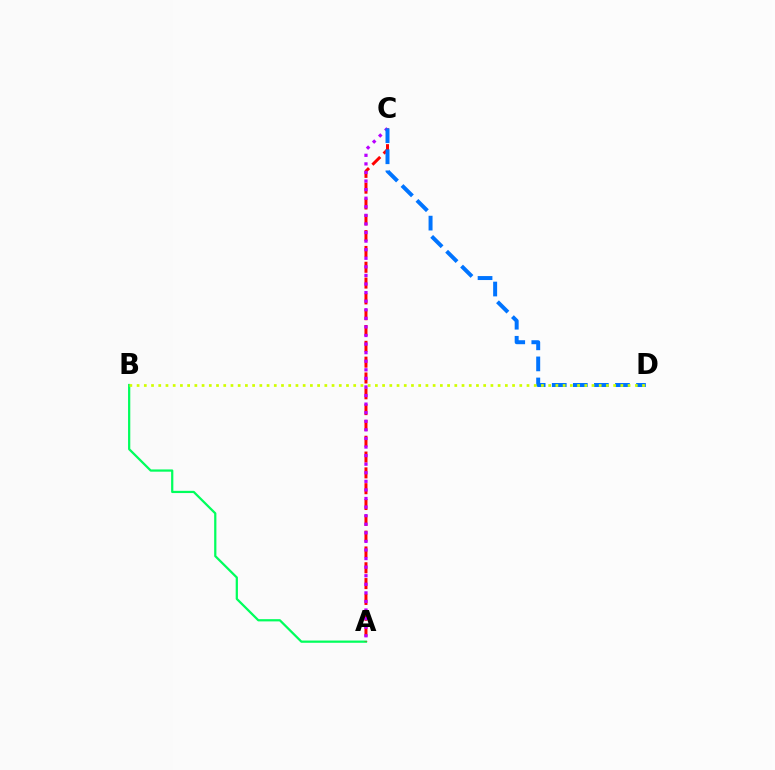{('A', 'B'): [{'color': '#00ff5c', 'line_style': 'solid', 'thickness': 1.61}], ('A', 'C'): [{'color': '#ff0000', 'line_style': 'dashed', 'thickness': 2.15}, {'color': '#b900ff', 'line_style': 'dotted', 'thickness': 2.33}], ('C', 'D'): [{'color': '#0074ff', 'line_style': 'dashed', 'thickness': 2.86}], ('B', 'D'): [{'color': '#d1ff00', 'line_style': 'dotted', 'thickness': 1.96}]}